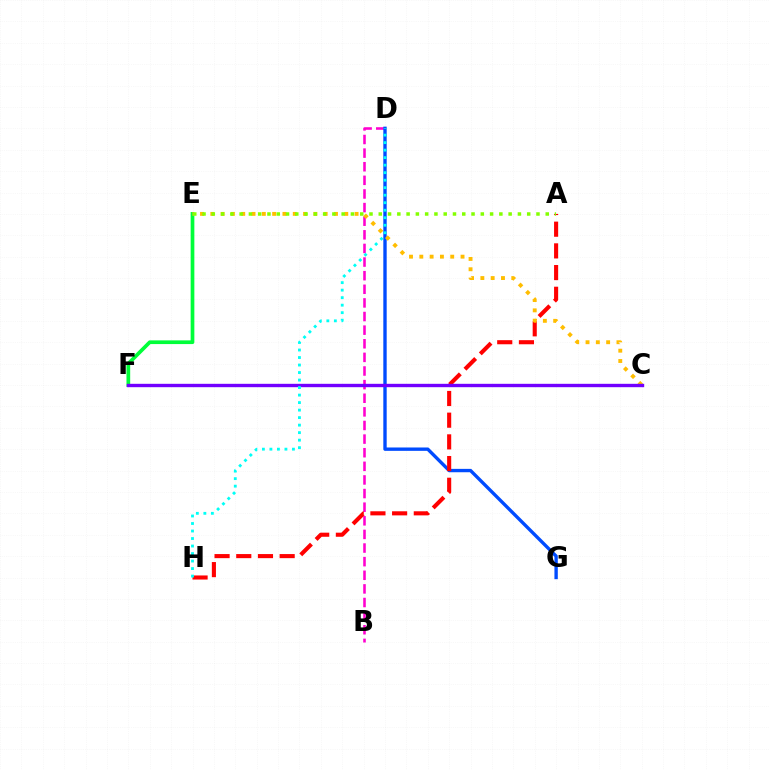{('B', 'D'): [{'color': '#ff00cf', 'line_style': 'dashed', 'thickness': 1.85}], ('D', 'G'): [{'color': '#004bff', 'line_style': 'solid', 'thickness': 2.42}], ('E', 'F'): [{'color': '#00ff39', 'line_style': 'solid', 'thickness': 2.67}], ('A', 'H'): [{'color': '#ff0000', 'line_style': 'dashed', 'thickness': 2.95}], ('C', 'E'): [{'color': '#ffbd00', 'line_style': 'dotted', 'thickness': 2.8}], ('C', 'F'): [{'color': '#7200ff', 'line_style': 'solid', 'thickness': 2.43}], ('A', 'E'): [{'color': '#84ff00', 'line_style': 'dotted', 'thickness': 2.52}], ('D', 'H'): [{'color': '#00fff6', 'line_style': 'dotted', 'thickness': 2.04}]}